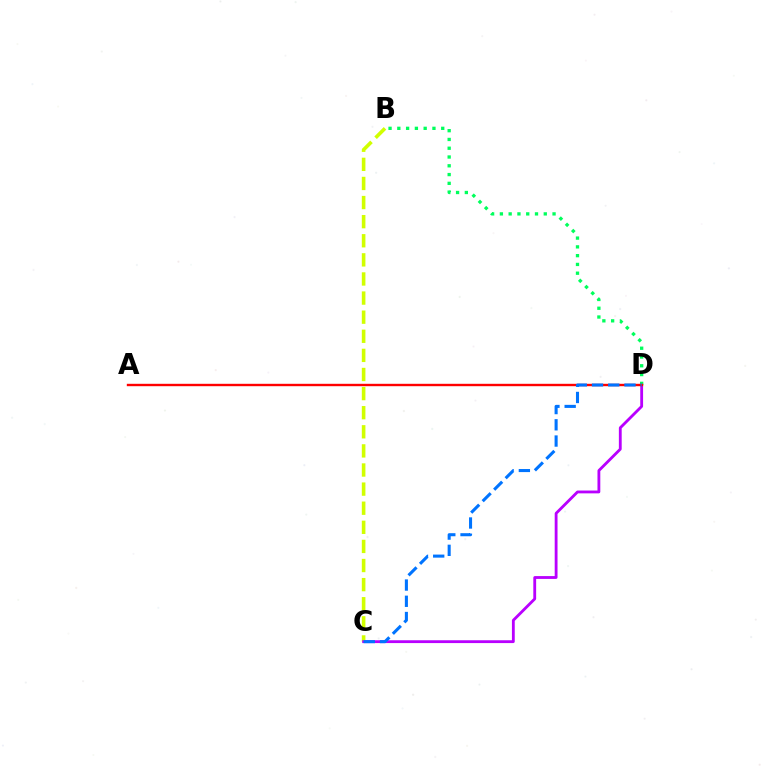{('B', 'C'): [{'color': '#d1ff00', 'line_style': 'dashed', 'thickness': 2.6}], ('C', 'D'): [{'color': '#b900ff', 'line_style': 'solid', 'thickness': 2.03}, {'color': '#0074ff', 'line_style': 'dashed', 'thickness': 2.21}], ('B', 'D'): [{'color': '#00ff5c', 'line_style': 'dotted', 'thickness': 2.39}], ('A', 'D'): [{'color': '#ff0000', 'line_style': 'solid', 'thickness': 1.72}]}